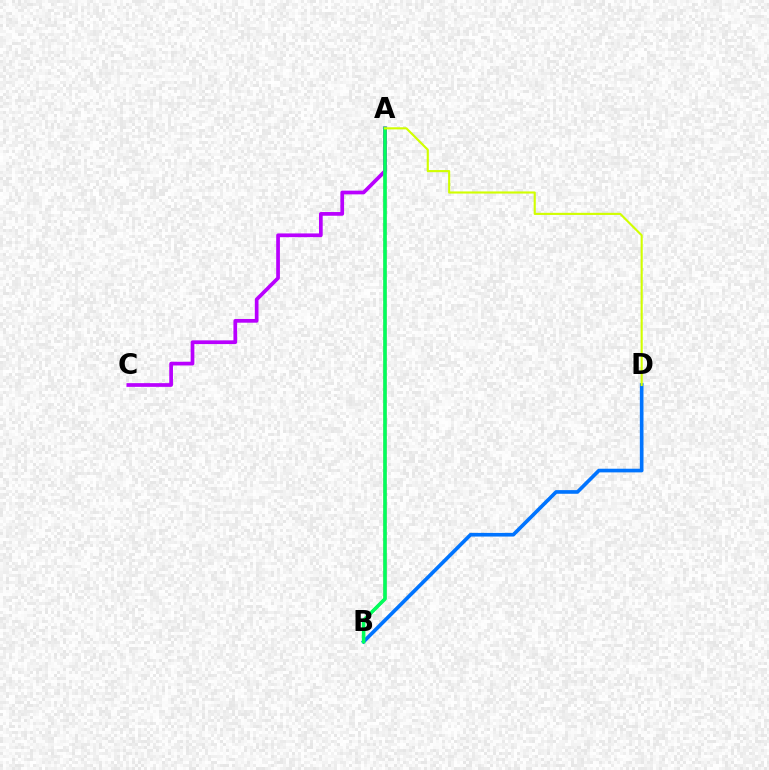{('A', 'B'): [{'color': '#ff0000', 'line_style': 'solid', 'thickness': 1.8}, {'color': '#00ff5c', 'line_style': 'solid', 'thickness': 2.56}], ('B', 'D'): [{'color': '#0074ff', 'line_style': 'solid', 'thickness': 2.63}], ('A', 'C'): [{'color': '#b900ff', 'line_style': 'solid', 'thickness': 2.67}], ('A', 'D'): [{'color': '#d1ff00', 'line_style': 'solid', 'thickness': 1.53}]}